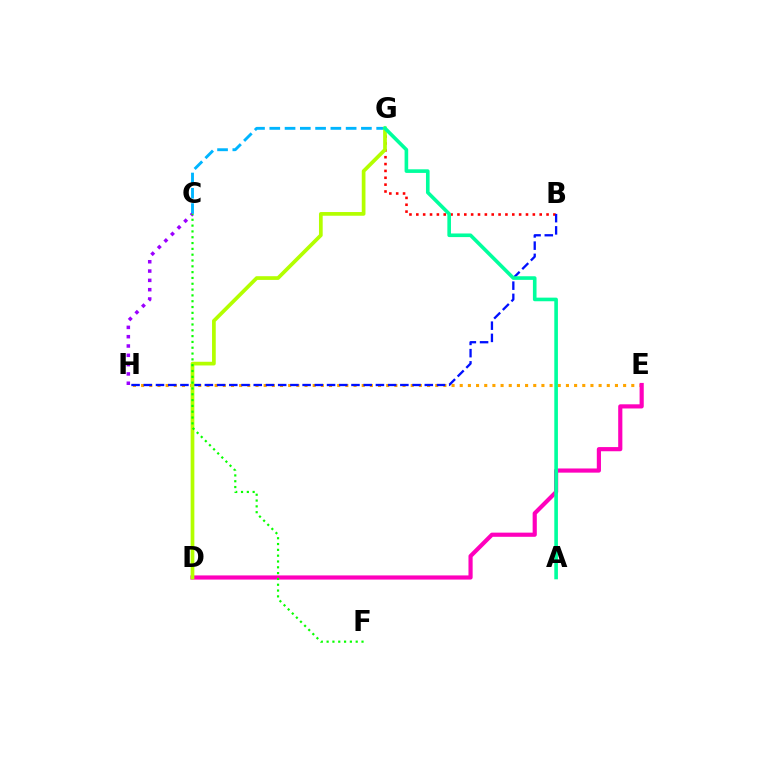{('E', 'H'): [{'color': '#ffa500', 'line_style': 'dotted', 'thickness': 2.22}], ('D', 'E'): [{'color': '#ff00bd', 'line_style': 'solid', 'thickness': 3.0}], ('B', 'G'): [{'color': '#ff0000', 'line_style': 'dotted', 'thickness': 1.86}], ('B', 'H'): [{'color': '#0010ff', 'line_style': 'dashed', 'thickness': 1.66}], ('C', 'G'): [{'color': '#00b5ff', 'line_style': 'dashed', 'thickness': 2.07}], ('D', 'G'): [{'color': '#b3ff00', 'line_style': 'solid', 'thickness': 2.67}], ('C', 'H'): [{'color': '#9b00ff', 'line_style': 'dotted', 'thickness': 2.53}], ('C', 'F'): [{'color': '#08ff00', 'line_style': 'dotted', 'thickness': 1.58}], ('A', 'G'): [{'color': '#00ff9d', 'line_style': 'solid', 'thickness': 2.6}]}